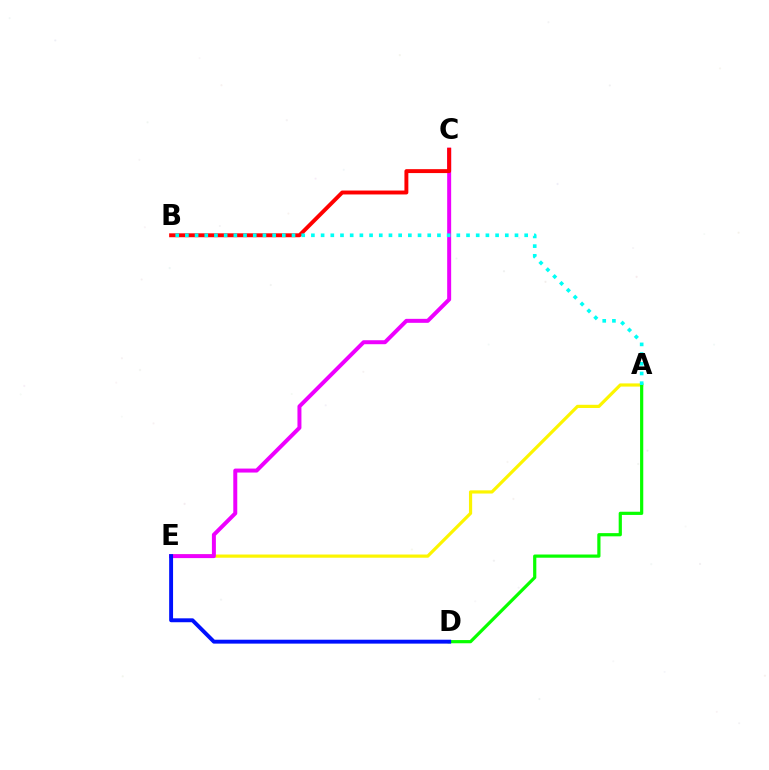{('A', 'E'): [{'color': '#fcf500', 'line_style': 'solid', 'thickness': 2.3}], ('A', 'D'): [{'color': '#08ff00', 'line_style': 'solid', 'thickness': 2.3}], ('C', 'E'): [{'color': '#ee00ff', 'line_style': 'solid', 'thickness': 2.86}], ('B', 'C'): [{'color': '#ff0000', 'line_style': 'solid', 'thickness': 2.82}], ('A', 'B'): [{'color': '#00fff6', 'line_style': 'dotted', 'thickness': 2.63}], ('D', 'E'): [{'color': '#0010ff', 'line_style': 'solid', 'thickness': 2.81}]}